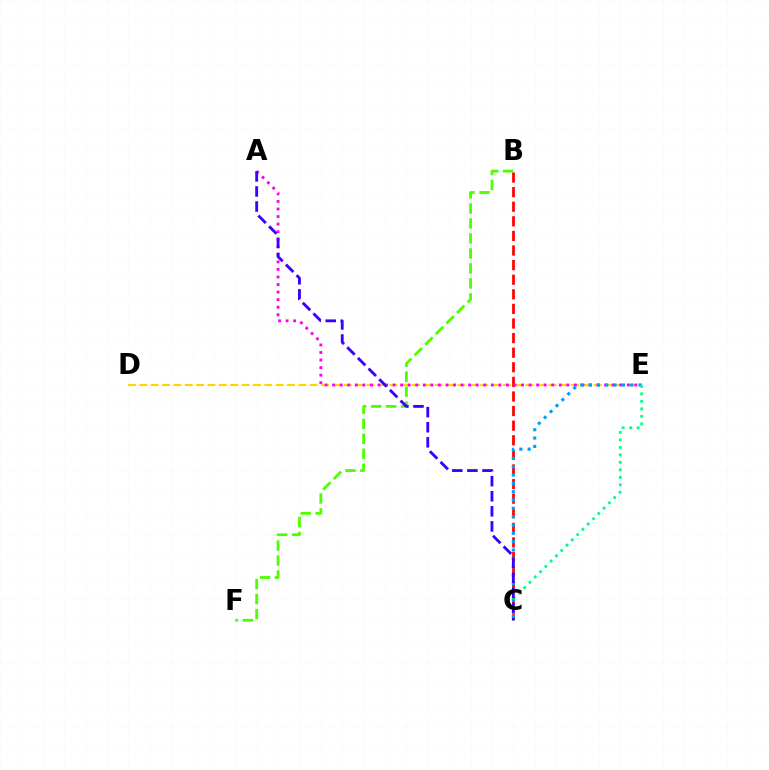{('D', 'E'): [{'color': '#ffd500', 'line_style': 'dashed', 'thickness': 1.54}], ('B', 'C'): [{'color': '#ff0000', 'line_style': 'dashed', 'thickness': 1.98}], ('B', 'F'): [{'color': '#4fff00', 'line_style': 'dashed', 'thickness': 2.04}], ('A', 'E'): [{'color': '#ff00ed', 'line_style': 'dotted', 'thickness': 2.05}], ('C', 'E'): [{'color': '#009eff', 'line_style': 'dotted', 'thickness': 2.26}, {'color': '#00ff86', 'line_style': 'dotted', 'thickness': 2.03}], ('A', 'C'): [{'color': '#3700ff', 'line_style': 'dashed', 'thickness': 2.05}]}